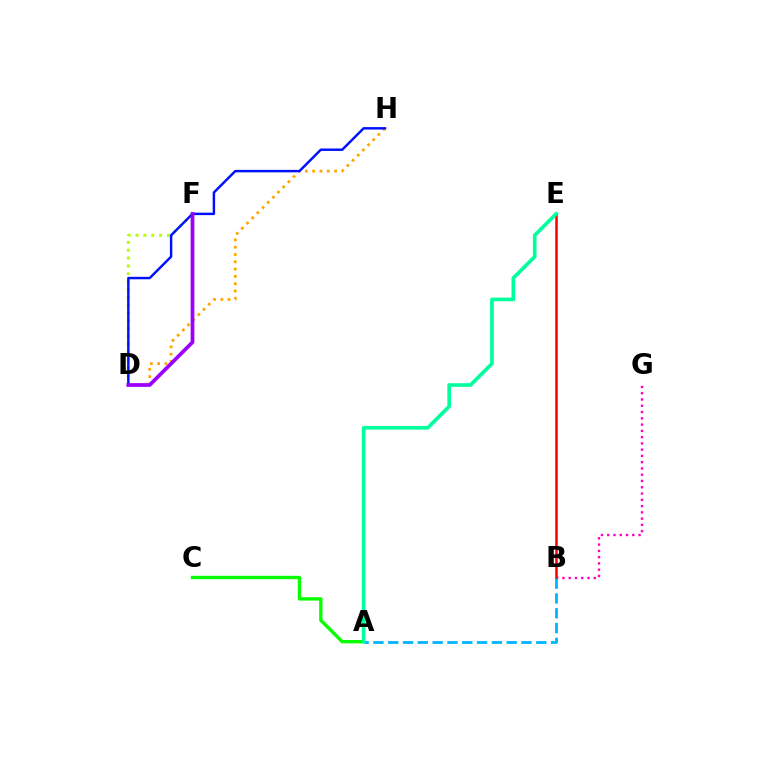{('B', 'G'): [{'color': '#ff00bd', 'line_style': 'dotted', 'thickness': 1.7}], ('D', 'H'): [{'color': '#ffa500', 'line_style': 'dotted', 'thickness': 1.98}, {'color': '#0010ff', 'line_style': 'solid', 'thickness': 1.77}], ('D', 'F'): [{'color': '#b3ff00', 'line_style': 'dotted', 'thickness': 2.14}, {'color': '#9b00ff', 'line_style': 'solid', 'thickness': 2.69}], ('A', 'C'): [{'color': '#08ff00', 'line_style': 'solid', 'thickness': 2.43}], ('B', 'E'): [{'color': '#ff0000', 'line_style': 'solid', 'thickness': 1.82}], ('A', 'B'): [{'color': '#00b5ff', 'line_style': 'dashed', 'thickness': 2.01}], ('A', 'E'): [{'color': '#00ff9d', 'line_style': 'solid', 'thickness': 2.63}]}